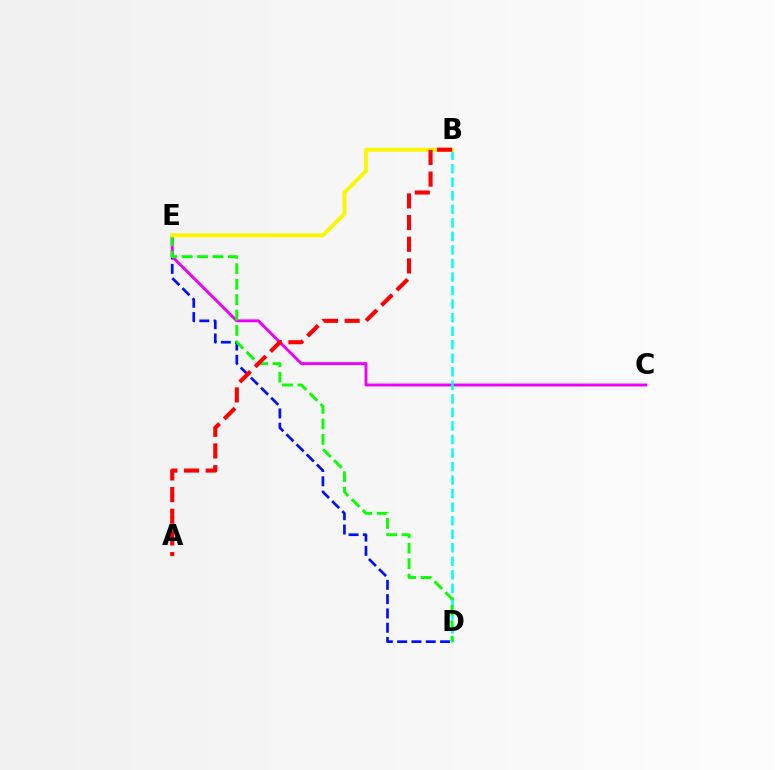{('D', 'E'): [{'color': '#0010ff', 'line_style': 'dashed', 'thickness': 1.94}, {'color': '#08ff00', 'line_style': 'dashed', 'thickness': 2.1}], ('C', 'E'): [{'color': '#ee00ff', 'line_style': 'solid', 'thickness': 2.1}], ('B', 'D'): [{'color': '#00fff6', 'line_style': 'dashed', 'thickness': 1.84}], ('B', 'E'): [{'color': '#fcf500', 'line_style': 'solid', 'thickness': 2.77}], ('A', 'B'): [{'color': '#ff0000', 'line_style': 'dashed', 'thickness': 2.94}]}